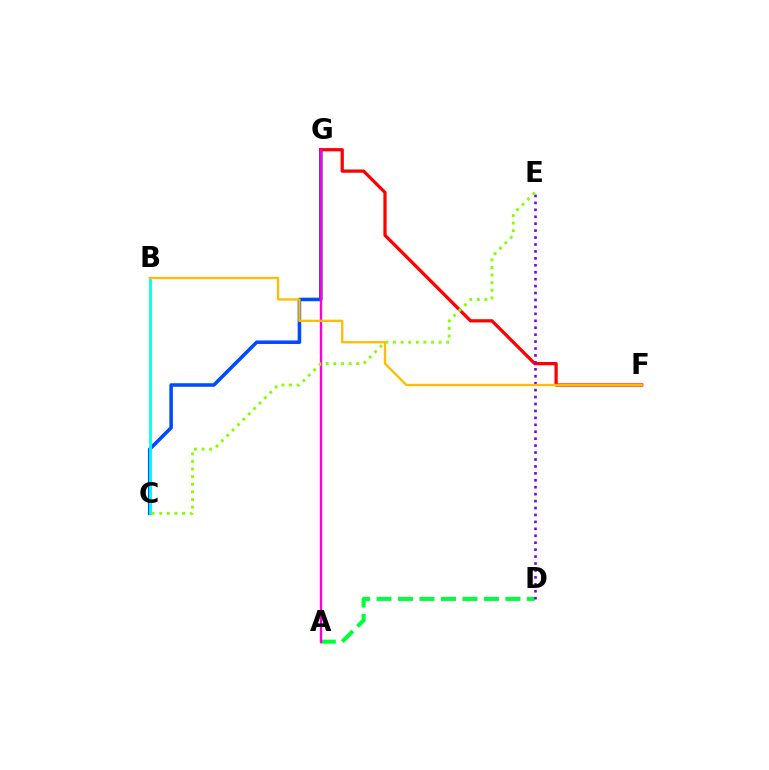{('C', 'G'): [{'color': '#004bff', 'line_style': 'solid', 'thickness': 2.55}], ('B', 'C'): [{'color': '#00fff6', 'line_style': 'solid', 'thickness': 2.02}], ('F', 'G'): [{'color': '#ff0000', 'line_style': 'solid', 'thickness': 2.34}], ('A', 'D'): [{'color': '#00ff39', 'line_style': 'dashed', 'thickness': 2.92}], ('D', 'E'): [{'color': '#7200ff', 'line_style': 'dotted', 'thickness': 1.88}], ('A', 'G'): [{'color': '#ff00cf', 'line_style': 'solid', 'thickness': 1.72}], ('B', 'F'): [{'color': '#ffbd00', 'line_style': 'solid', 'thickness': 1.67}], ('C', 'E'): [{'color': '#84ff00', 'line_style': 'dotted', 'thickness': 2.07}]}